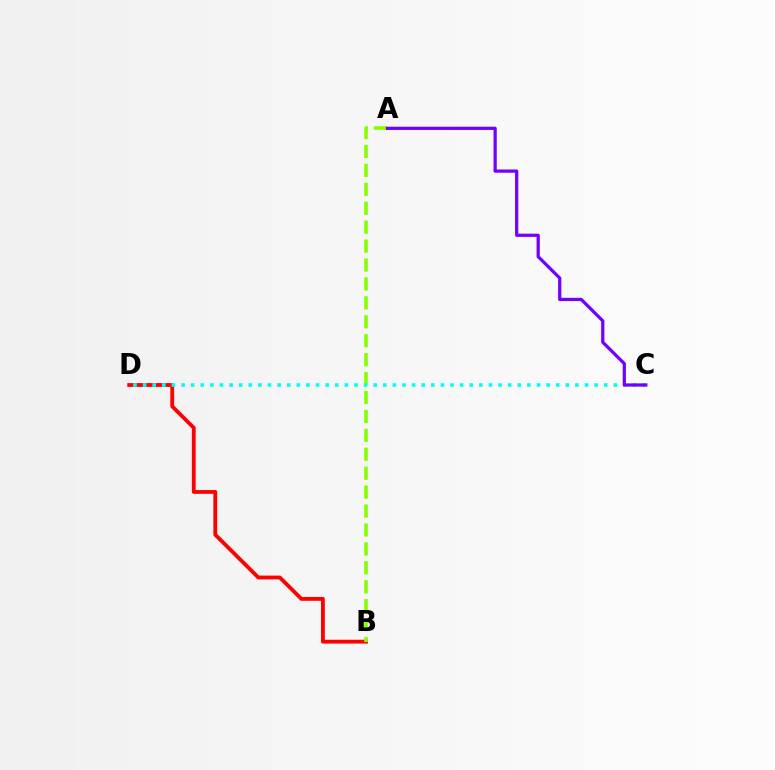{('B', 'D'): [{'color': '#ff0000', 'line_style': 'solid', 'thickness': 2.75}], ('A', 'B'): [{'color': '#84ff00', 'line_style': 'dashed', 'thickness': 2.57}], ('C', 'D'): [{'color': '#00fff6', 'line_style': 'dotted', 'thickness': 2.61}], ('A', 'C'): [{'color': '#7200ff', 'line_style': 'solid', 'thickness': 2.33}]}